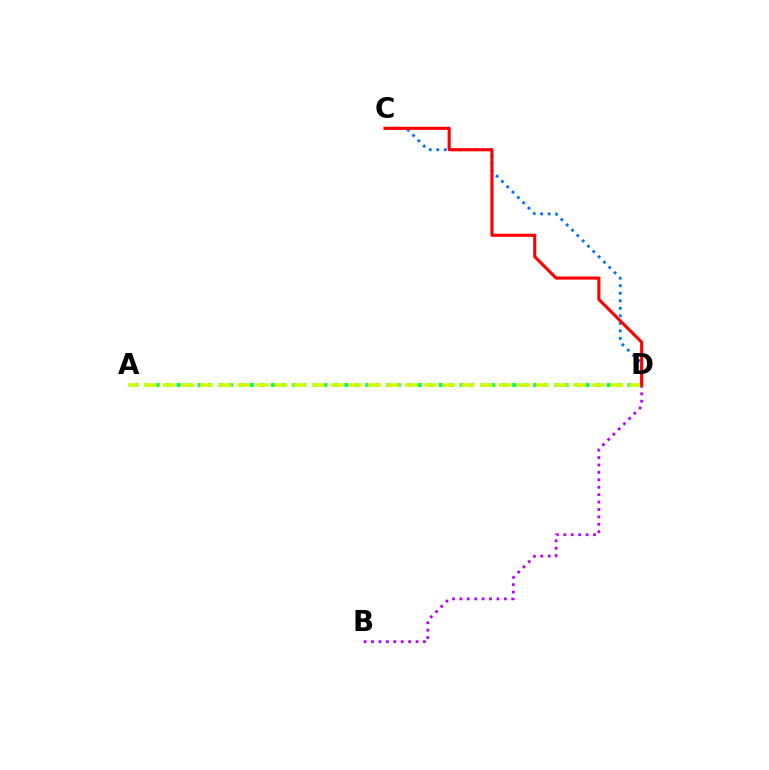{('C', 'D'): [{'color': '#0074ff', 'line_style': 'dotted', 'thickness': 2.04}, {'color': '#ff0000', 'line_style': 'solid', 'thickness': 2.24}], ('A', 'D'): [{'color': '#00ff5c', 'line_style': 'dotted', 'thickness': 2.85}, {'color': '#d1ff00', 'line_style': 'dashed', 'thickness': 2.53}], ('B', 'D'): [{'color': '#b900ff', 'line_style': 'dotted', 'thickness': 2.01}]}